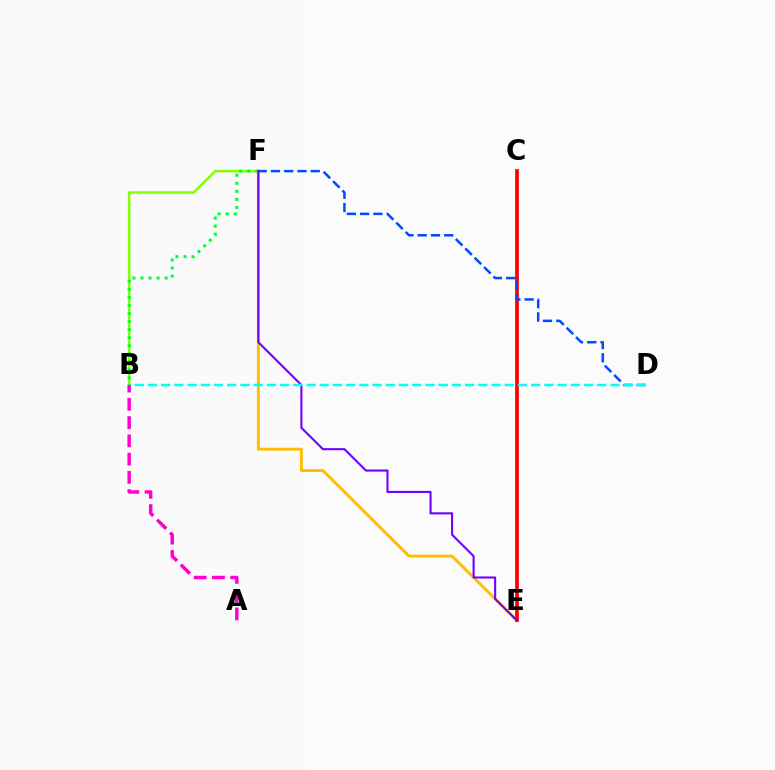{('B', 'F'): [{'color': '#84ff00', 'line_style': 'solid', 'thickness': 1.82}, {'color': '#00ff39', 'line_style': 'dotted', 'thickness': 2.19}], ('E', 'F'): [{'color': '#ffbd00', 'line_style': 'solid', 'thickness': 2.09}, {'color': '#7200ff', 'line_style': 'solid', 'thickness': 1.51}], ('C', 'E'): [{'color': '#ff0000', 'line_style': 'solid', 'thickness': 2.69}], ('D', 'F'): [{'color': '#004bff', 'line_style': 'dashed', 'thickness': 1.8}], ('B', 'D'): [{'color': '#00fff6', 'line_style': 'dashed', 'thickness': 1.8}], ('A', 'B'): [{'color': '#ff00cf', 'line_style': 'dashed', 'thickness': 2.48}]}